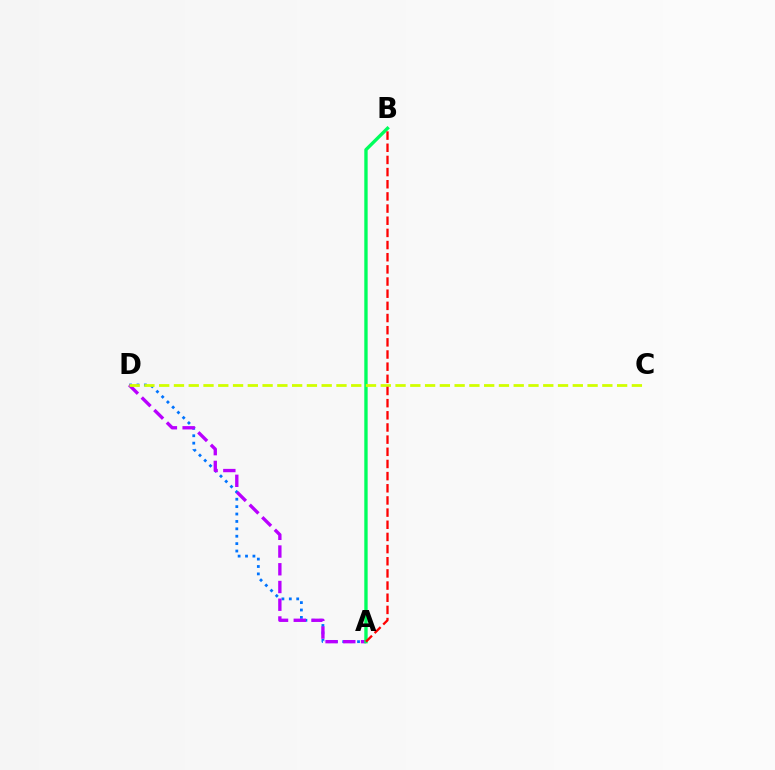{('A', 'D'): [{'color': '#0074ff', 'line_style': 'dotted', 'thickness': 2.01}, {'color': '#b900ff', 'line_style': 'dashed', 'thickness': 2.41}], ('A', 'B'): [{'color': '#00ff5c', 'line_style': 'solid', 'thickness': 2.42}, {'color': '#ff0000', 'line_style': 'dashed', 'thickness': 1.65}], ('C', 'D'): [{'color': '#d1ff00', 'line_style': 'dashed', 'thickness': 2.01}]}